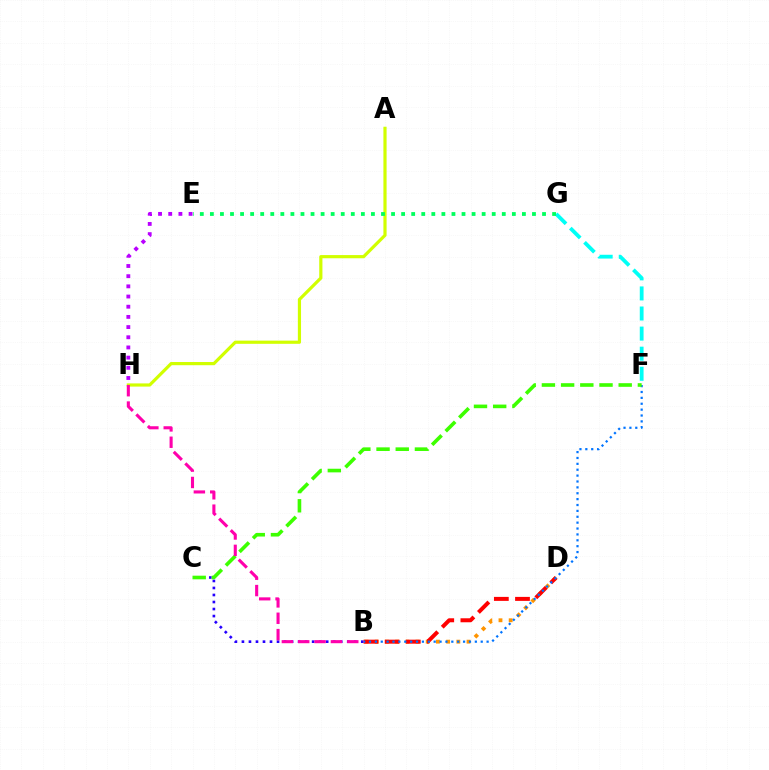{('F', 'G'): [{'color': '#00fff6', 'line_style': 'dashed', 'thickness': 2.73}], ('B', 'C'): [{'color': '#2500ff', 'line_style': 'dotted', 'thickness': 1.91}], ('B', 'D'): [{'color': '#ff9400', 'line_style': 'dotted', 'thickness': 2.77}, {'color': '#ff0000', 'line_style': 'dashed', 'thickness': 2.87}], ('E', 'H'): [{'color': '#b900ff', 'line_style': 'dotted', 'thickness': 2.77}], ('B', 'F'): [{'color': '#0074ff', 'line_style': 'dotted', 'thickness': 1.6}], ('C', 'F'): [{'color': '#3dff00', 'line_style': 'dashed', 'thickness': 2.61}], ('A', 'H'): [{'color': '#d1ff00', 'line_style': 'solid', 'thickness': 2.3}], ('B', 'H'): [{'color': '#ff00ac', 'line_style': 'dashed', 'thickness': 2.22}], ('E', 'G'): [{'color': '#00ff5c', 'line_style': 'dotted', 'thickness': 2.73}]}